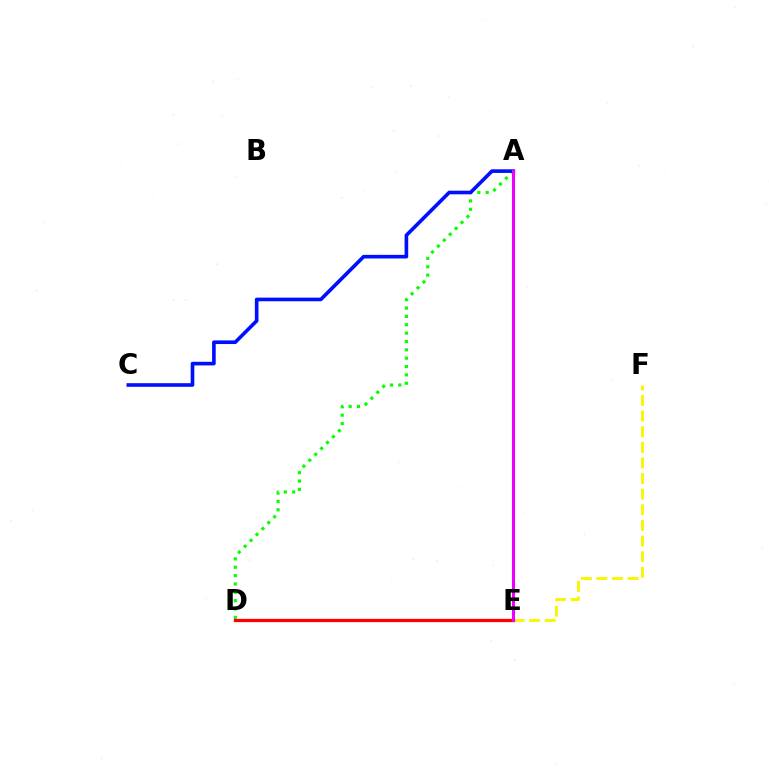{('A', 'D'): [{'color': '#08ff00', 'line_style': 'dotted', 'thickness': 2.27}], ('A', 'C'): [{'color': '#0010ff', 'line_style': 'solid', 'thickness': 2.62}], ('D', 'E'): [{'color': '#00fff6', 'line_style': 'dotted', 'thickness': 1.93}, {'color': '#ff0000', 'line_style': 'solid', 'thickness': 2.35}], ('E', 'F'): [{'color': '#fcf500', 'line_style': 'dashed', 'thickness': 2.12}], ('A', 'E'): [{'color': '#ee00ff', 'line_style': 'solid', 'thickness': 2.2}]}